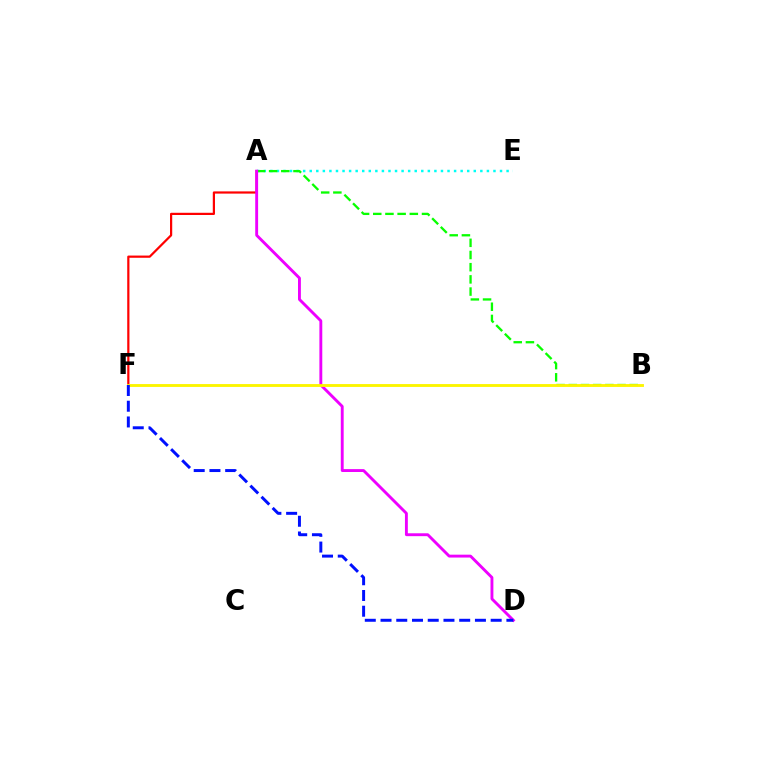{('A', 'E'): [{'color': '#00fff6', 'line_style': 'dotted', 'thickness': 1.78}], ('A', 'B'): [{'color': '#08ff00', 'line_style': 'dashed', 'thickness': 1.66}], ('A', 'F'): [{'color': '#ff0000', 'line_style': 'solid', 'thickness': 1.59}], ('A', 'D'): [{'color': '#ee00ff', 'line_style': 'solid', 'thickness': 2.07}], ('B', 'F'): [{'color': '#fcf500', 'line_style': 'solid', 'thickness': 2.06}], ('D', 'F'): [{'color': '#0010ff', 'line_style': 'dashed', 'thickness': 2.14}]}